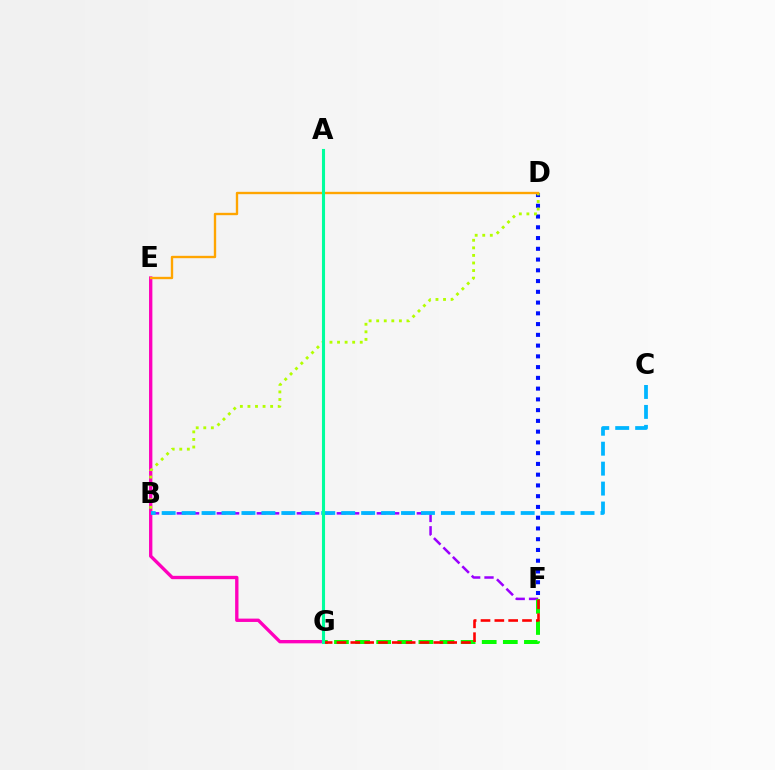{('B', 'F'): [{'color': '#9b00ff', 'line_style': 'dashed', 'thickness': 1.81}], ('E', 'G'): [{'color': '#ff00bd', 'line_style': 'solid', 'thickness': 2.41}], ('F', 'G'): [{'color': '#08ff00', 'line_style': 'dashed', 'thickness': 2.87}, {'color': '#ff0000', 'line_style': 'dashed', 'thickness': 1.88}], ('B', 'C'): [{'color': '#00b5ff', 'line_style': 'dashed', 'thickness': 2.71}], ('D', 'F'): [{'color': '#0010ff', 'line_style': 'dotted', 'thickness': 2.92}], ('B', 'D'): [{'color': '#b3ff00', 'line_style': 'dotted', 'thickness': 2.06}], ('D', 'E'): [{'color': '#ffa500', 'line_style': 'solid', 'thickness': 1.7}], ('A', 'G'): [{'color': '#00ff9d', 'line_style': 'solid', 'thickness': 2.22}]}